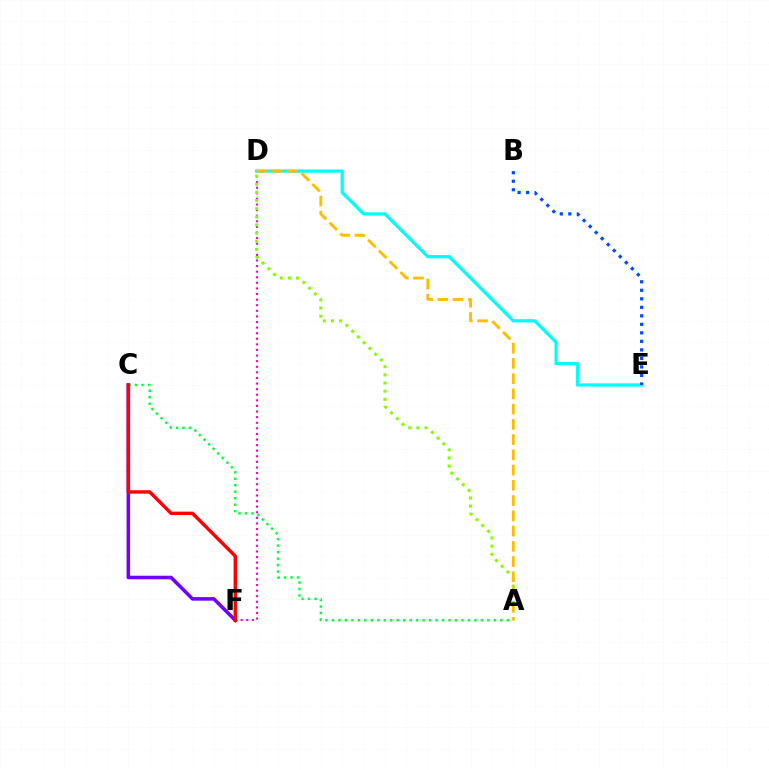{('D', 'F'): [{'color': '#ff00cf', 'line_style': 'dotted', 'thickness': 1.52}], ('A', 'C'): [{'color': '#00ff39', 'line_style': 'dotted', 'thickness': 1.76}], ('C', 'F'): [{'color': '#7200ff', 'line_style': 'solid', 'thickness': 2.56}, {'color': '#ff0000', 'line_style': 'solid', 'thickness': 2.46}], ('A', 'D'): [{'color': '#84ff00', 'line_style': 'dotted', 'thickness': 2.21}, {'color': '#ffbd00', 'line_style': 'dashed', 'thickness': 2.07}], ('D', 'E'): [{'color': '#00fff6', 'line_style': 'solid', 'thickness': 2.33}], ('B', 'E'): [{'color': '#004bff', 'line_style': 'dotted', 'thickness': 2.31}]}